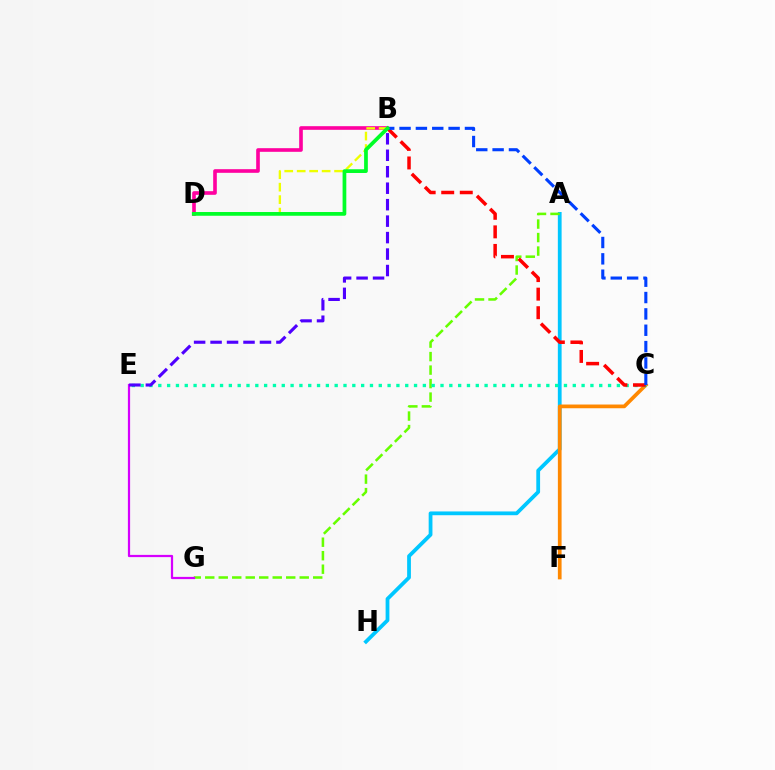{('A', 'H'): [{'color': '#00c7ff', 'line_style': 'solid', 'thickness': 2.72}], ('B', 'D'): [{'color': '#ff00a0', 'line_style': 'solid', 'thickness': 2.62}, {'color': '#eeff00', 'line_style': 'dashed', 'thickness': 1.69}, {'color': '#00ff27', 'line_style': 'solid', 'thickness': 2.68}], ('A', 'G'): [{'color': '#66ff00', 'line_style': 'dashed', 'thickness': 1.83}], ('C', 'F'): [{'color': '#ff8800', 'line_style': 'solid', 'thickness': 2.68}], ('C', 'E'): [{'color': '#00ffaf', 'line_style': 'dotted', 'thickness': 2.4}], ('B', 'C'): [{'color': '#ff0000', 'line_style': 'dashed', 'thickness': 2.52}, {'color': '#003fff', 'line_style': 'dashed', 'thickness': 2.22}], ('E', 'G'): [{'color': '#d600ff', 'line_style': 'solid', 'thickness': 1.6}], ('B', 'E'): [{'color': '#4f00ff', 'line_style': 'dashed', 'thickness': 2.24}]}